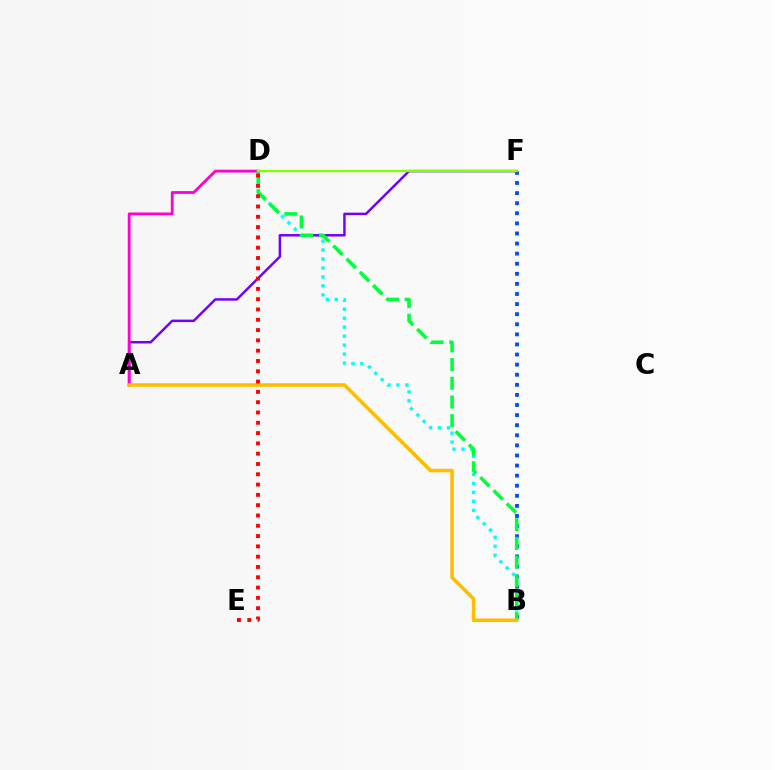{('B', 'D'): [{'color': '#00fff6', 'line_style': 'dotted', 'thickness': 2.44}, {'color': '#00ff39', 'line_style': 'dashed', 'thickness': 2.54}], ('B', 'F'): [{'color': '#004bff', 'line_style': 'dotted', 'thickness': 2.74}], ('A', 'F'): [{'color': '#7200ff', 'line_style': 'solid', 'thickness': 1.78}], ('A', 'D'): [{'color': '#ff00cf', 'line_style': 'solid', 'thickness': 2.02}], ('A', 'B'): [{'color': '#ffbd00', 'line_style': 'solid', 'thickness': 2.57}], ('D', 'E'): [{'color': '#ff0000', 'line_style': 'dotted', 'thickness': 2.8}], ('D', 'F'): [{'color': '#84ff00', 'line_style': 'solid', 'thickness': 1.68}]}